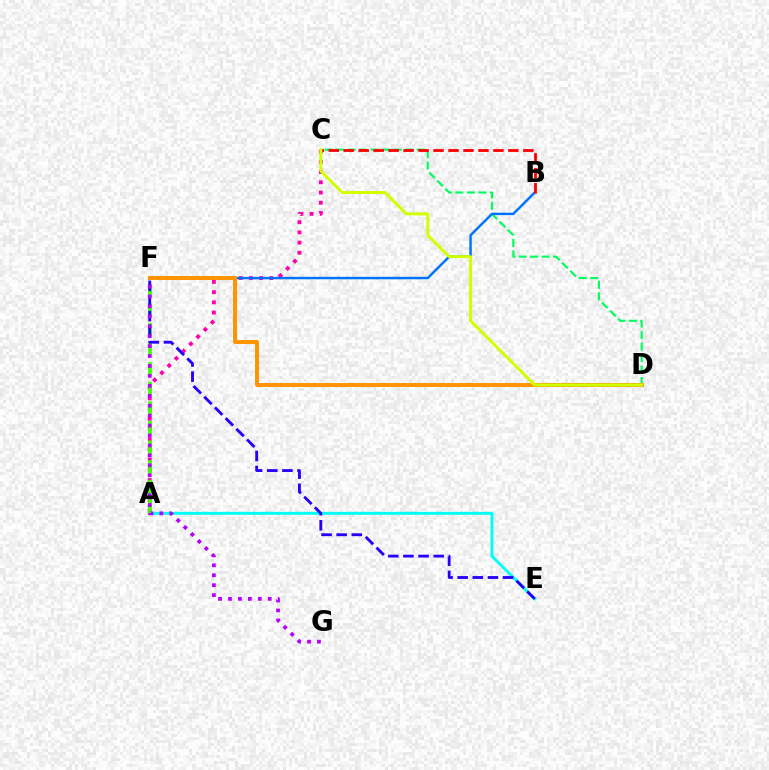{('C', 'D'): [{'color': '#00ff5c', 'line_style': 'dashed', 'thickness': 1.56}, {'color': '#d1ff00', 'line_style': 'solid', 'thickness': 2.14}], ('A', 'E'): [{'color': '#00fff6', 'line_style': 'solid', 'thickness': 2.13}], ('A', 'C'): [{'color': '#ff00ac', 'line_style': 'dotted', 'thickness': 2.77}], ('A', 'F'): [{'color': '#3dff00', 'line_style': 'dashed', 'thickness': 2.66}], ('B', 'F'): [{'color': '#0074ff', 'line_style': 'solid', 'thickness': 1.77}], ('E', 'F'): [{'color': '#2500ff', 'line_style': 'dashed', 'thickness': 2.05}], ('B', 'C'): [{'color': '#ff0000', 'line_style': 'dashed', 'thickness': 2.03}], ('F', 'G'): [{'color': '#b900ff', 'line_style': 'dotted', 'thickness': 2.7}], ('D', 'F'): [{'color': '#ff9400', 'line_style': 'solid', 'thickness': 2.84}]}